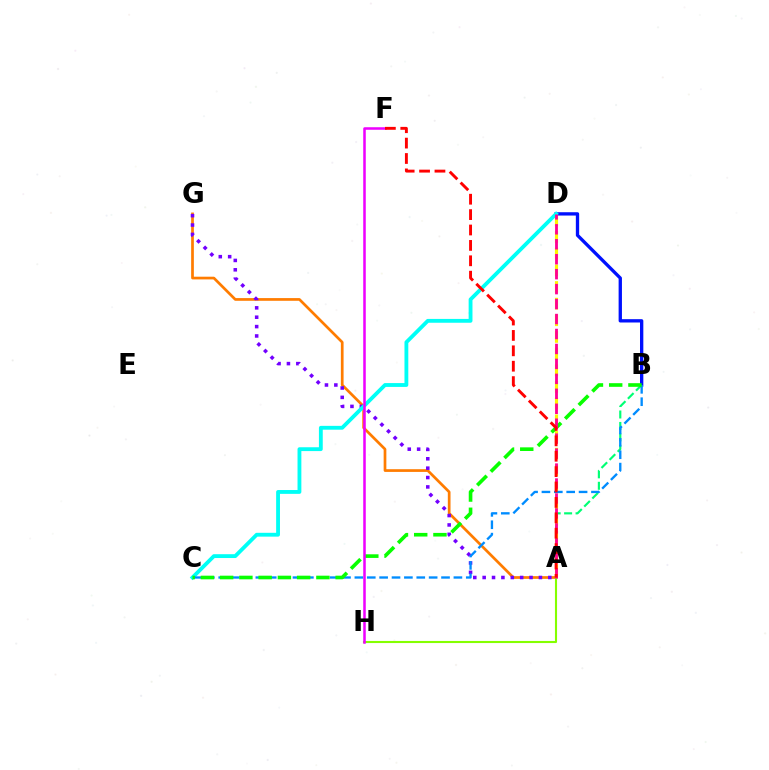{('A', 'B'): [{'color': '#00ff74', 'line_style': 'dashed', 'thickness': 1.56}], ('A', 'G'): [{'color': '#ff7c00', 'line_style': 'solid', 'thickness': 1.95}, {'color': '#7200ff', 'line_style': 'dotted', 'thickness': 2.55}], ('A', 'D'): [{'color': '#fcf500', 'line_style': 'dashed', 'thickness': 2.26}, {'color': '#ff0094', 'line_style': 'dashed', 'thickness': 2.03}], ('B', 'D'): [{'color': '#0010ff', 'line_style': 'solid', 'thickness': 2.39}], ('C', 'D'): [{'color': '#00fff6', 'line_style': 'solid', 'thickness': 2.76}], ('B', 'C'): [{'color': '#008cff', 'line_style': 'dashed', 'thickness': 1.68}, {'color': '#08ff00', 'line_style': 'dashed', 'thickness': 2.62}], ('A', 'H'): [{'color': '#84ff00', 'line_style': 'solid', 'thickness': 1.51}], ('F', 'H'): [{'color': '#ee00ff', 'line_style': 'solid', 'thickness': 1.82}], ('A', 'F'): [{'color': '#ff0000', 'line_style': 'dashed', 'thickness': 2.09}]}